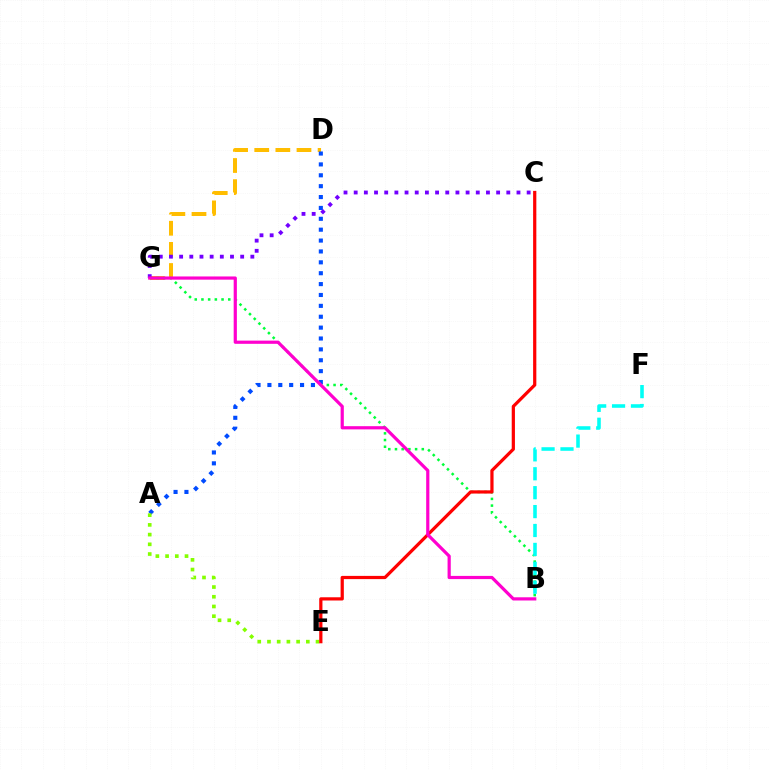{('D', 'G'): [{'color': '#ffbd00', 'line_style': 'dashed', 'thickness': 2.87}], ('B', 'G'): [{'color': '#00ff39', 'line_style': 'dotted', 'thickness': 1.82}, {'color': '#ff00cf', 'line_style': 'solid', 'thickness': 2.3}], ('A', 'D'): [{'color': '#004bff', 'line_style': 'dotted', 'thickness': 2.96}], ('A', 'E'): [{'color': '#84ff00', 'line_style': 'dotted', 'thickness': 2.64}], ('C', 'G'): [{'color': '#7200ff', 'line_style': 'dotted', 'thickness': 2.76}], ('B', 'F'): [{'color': '#00fff6', 'line_style': 'dashed', 'thickness': 2.57}], ('C', 'E'): [{'color': '#ff0000', 'line_style': 'solid', 'thickness': 2.32}]}